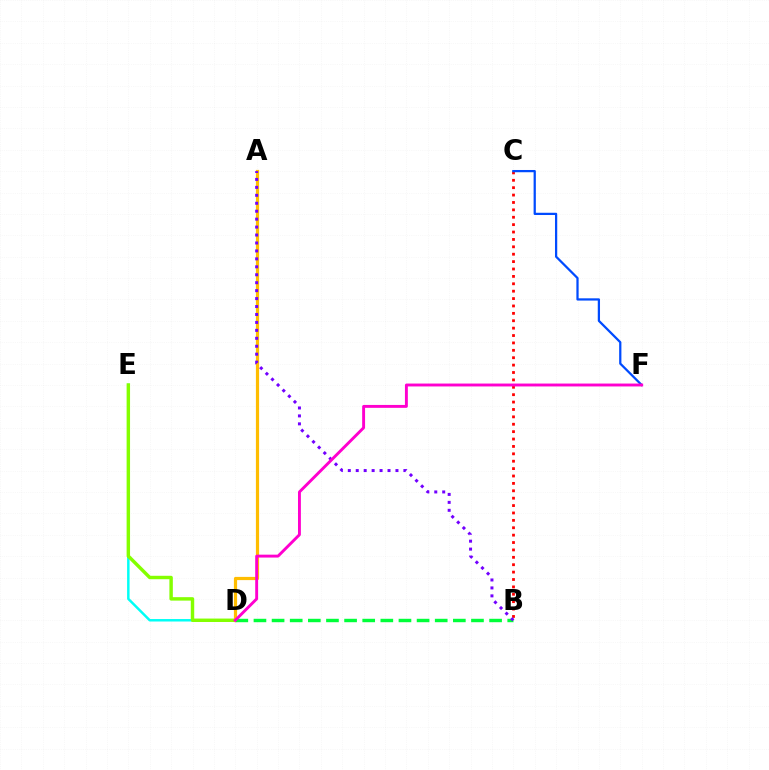{('D', 'E'): [{'color': '#00fff6', 'line_style': 'solid', 'thickness': 1.78}, {'color': '#84ff00', 'line_style': 'solid', 'thickness': 2.48}], ('B', 'C'): [{'color': '#ff0000', 'line_style': 'dotted', 'thickness': 2.01}], ('A', 'D'): [{'color': '#ffbd00', 'line_style': 'solid', 'thickness': 2.31}], ('B', 'D'): [{'color': '#00ff39', 'line_style': 'dashed', 'thickness': 2.46}], ('C', 'F'): [{'color': '#004bff', 'line_style': 'solid', 'thickness': 1.62}], ('A', 'B'): [{'color': '#7200ff', 'line_style': 'dotted', 'thickness': 2.16}], ('D', 'F'): [{'color': '#ff00cf', 'line_style': 'solid', 'thickness': 2.09}]}